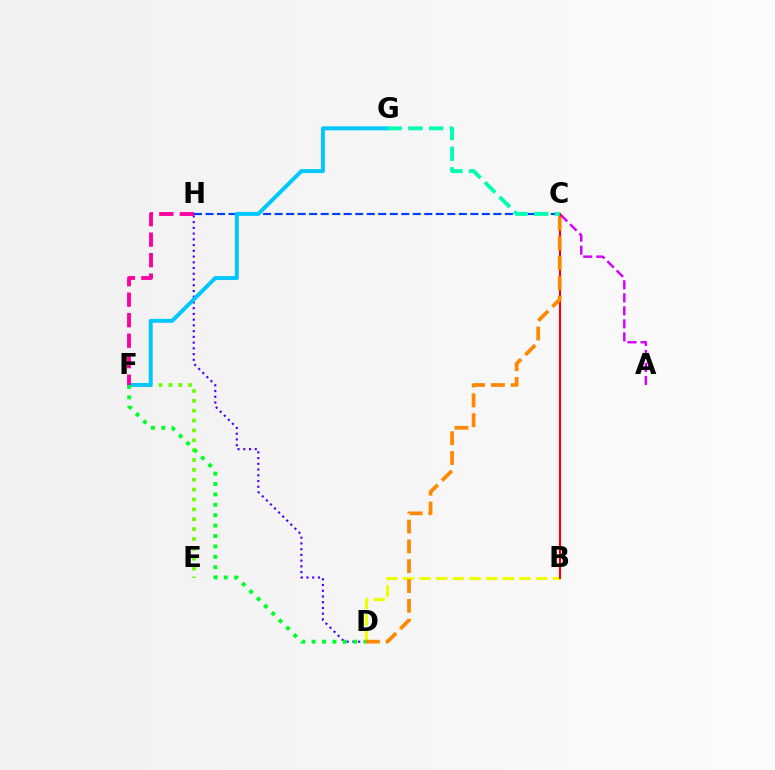{('E', 'F'): [{'color': '#66ff00', 'line_style': 'dotted', 'thickness': 2.68}], ('D', 'H'): [{'color': '#4f00ff', 'line_style': 'dotted', 'thickness': 1.56}], ('C', 'H'): [{'color': '#003fff', 'line_style': 'dashed', 'thickness': 1.56}], ('F', 'G'): [{'color': '#00c7ff', 'line_style': 'solid', 'thickness': 2.85}], ('A', 'C'): [{'color': '#d600ff', 'line_style': 'dashed', 'thickness': 1.77}], ('B', 'D'): [{'color': '#eeff00', 'line_style': 'dashed', 'thickness': 2.27}], ('B', 'C'): [{'color': '#ff0000', 'line_style': 'solid', 'thickness': 1.5}], ('D', 'F'): [{'color': '#00ff27', 'line_style': 'dotted', 'thickness': 2.82}], ('F', 'H'): [{'color': '#ff00a0', 'line_style': 'dashed', 'thickness': 2.79}], ('C', 'D'): [{'color': '#ff8800', 'line_style': 'dashed', 'thickness': 2.69}], ('C', 'G'): [{'color': '#00ffaf', 'line_style': 'dashed', 'thickness': 2.81}]}